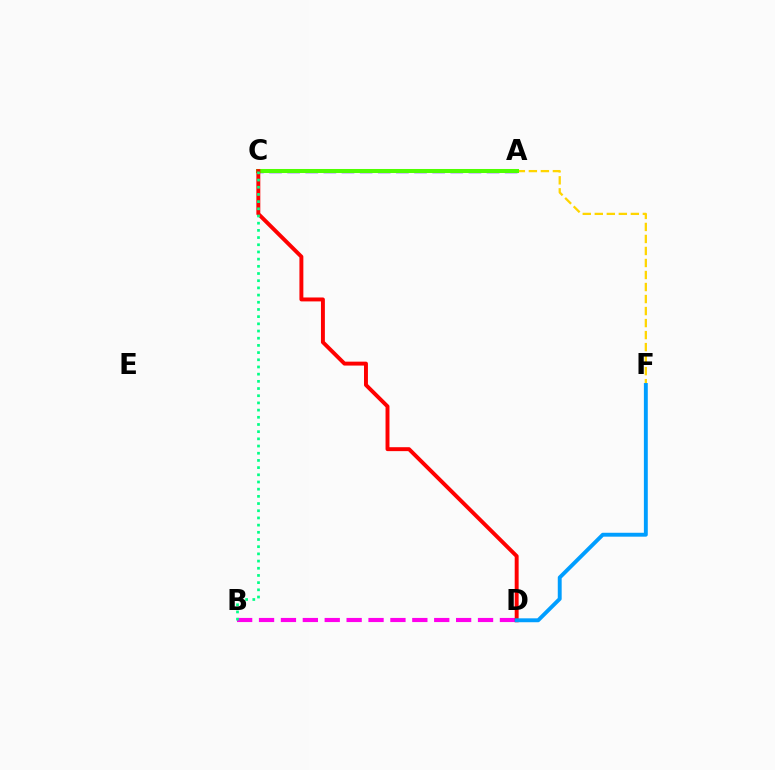{('A', 'F'): [{'color': '#ffd500', 'line_style': 'dashed', 'thickness': 1.63}], ('B', 'D'): [{'color': '#ff00ed', 'line_style': 'dashed', 'thickness': 2.98}], ('A', 'C'): [{'color': '#3700ff', 'line_style': 'dashed', 'thickness': 2.46}, {'color': '#4fff00', 'line_style': 'solid', 'thickness': 2.91}], ('C', 'D'): [{'color': '#ff0000', 'line_style': 'solid', 'thickness': 2.83}], ('B', 'C'): [{'color': '#00ff86', 'line_style': 'dotted', 'thickness': 1.95}], ('D', 'F'): [{'color': '#009eff', 'line_style': 'solid', 'thickness': 2.81}]}